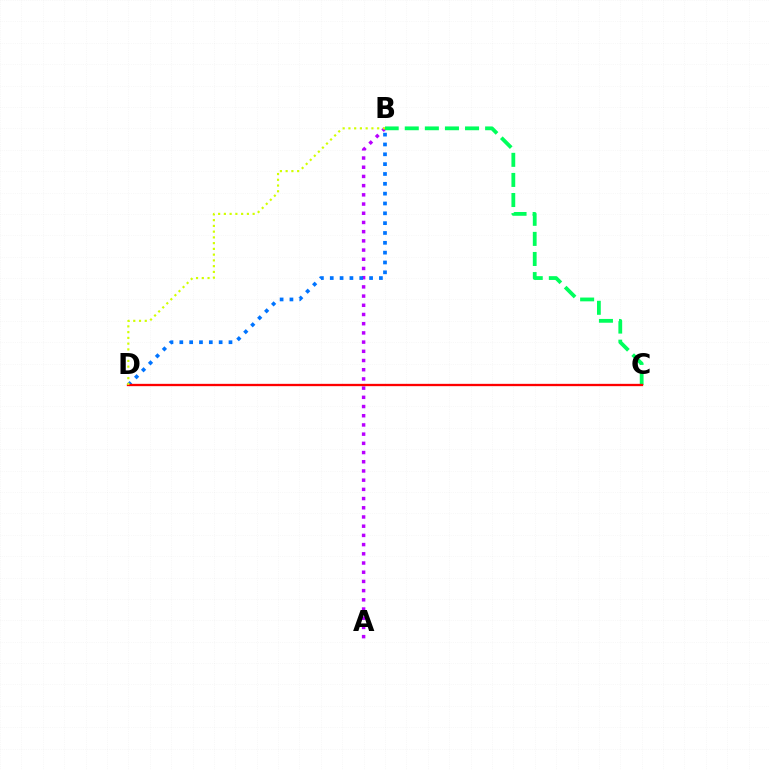{('A', 'B'): [{'color': '#b900ff', 'line_style': 'dotted', 'thickness': 2.5}], ('B', 'D'): [{'color': '#0074ff', 'line_style': 'dotted', 'thickness': 2.67}, {'color': '#d1ff00', 'line_style': 'dotted', 'thickness': 1.56}], ('B', 'C'): [{'color': '#00ff5c', 'line_style': 'dashed', 'thickness': 2.73}], ('C', 'D'): [{'color': '#ff0000', 'line_style': 'solid', 'thickness': 1.67}]}